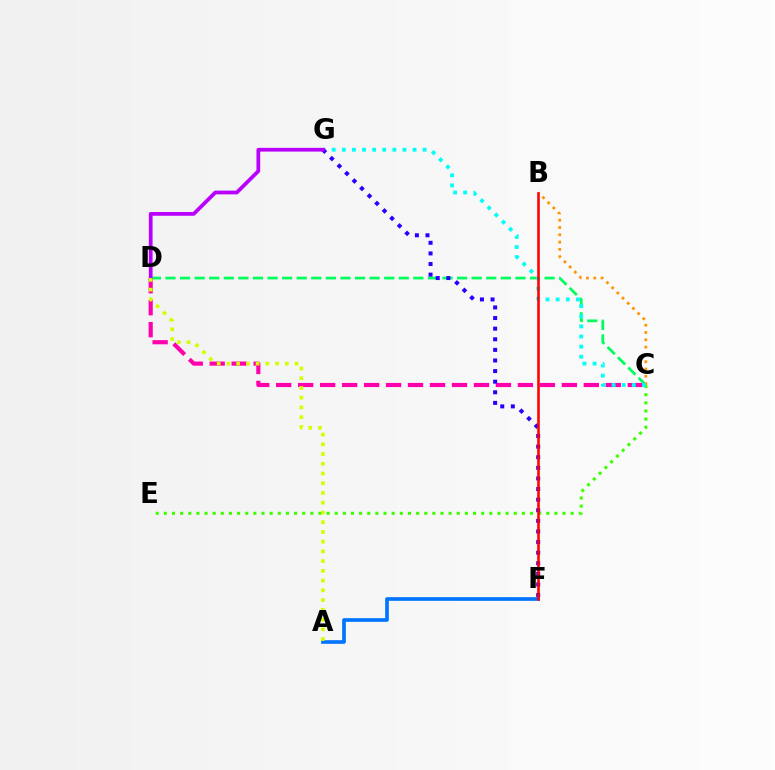{('C', 'D'): [{'color': '#ff00ac', 'line_style': 'dashed', 'thickness': 2.98}, {'color': '#00ff5c', 'line_style': 'dashed', 'thickness': 1.98}], ('A', 'F'): [{'color': '#0074ff', 'line_style': 'solid', 'thickness': 2.64}], ('B', 'C'): [{'color': '#ff9400', 'line_style': 'dotted', 'thickness': 1.98}], ('C', 'E'): [{'color': '#3dff00', 'line_style': 'dotted', 'thickness': 2.21}], ('C', 'G'): [{'color': '#00fff6', 'line_style': 'dotted', 'thickness': 2.75}], ('F', 'G'): [{'color': '#2500ff', 'line_style': 'dotted', 'thickness': 2.88}], ('D', 'G'): [{'color': '#b900ff', 'line_style': 'solid', 'thickness': 2.69}], ('A', 'D'): [{'color': '#d1ff00', 'line_style': 'dotted', 'thickness': 2.64}], ('B', 'F'): [{'color': '#ff0000', 'line_style': 'solid', 'thickness': 1.84}]}